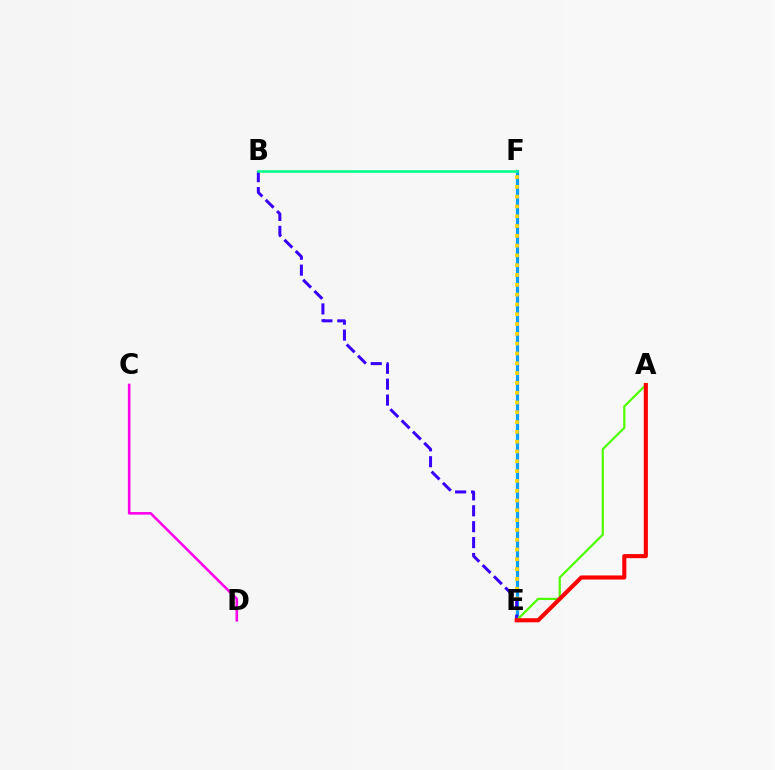{('C', 'D'): [{'color': '#ff00ed', 'line_style': 'solid', 'thickness': 1.87}], ('E', 'F'): [{'color': '#009eff', 'line_style': 'solid', 'thickness': 2.3}, {'color': '#ffd500', 'line_style': 'dotted', 'thickness': 2.66}], ('B', 'E'): [{'color': '#3700ff', 'line_style': 'dashed', 'thickness': 2.16}], ('A', 'E'): [{'color': '#4fff00', 'line_style': 'solid', 'thickness': 1.61}, {'color': '#ff0000', 'line_style': 'solid', 'thickness': 2.95}], ('B', 'F'): [{'color': '#00ff86', 'line_style': 'solid', 'thickness': 1.84}]}